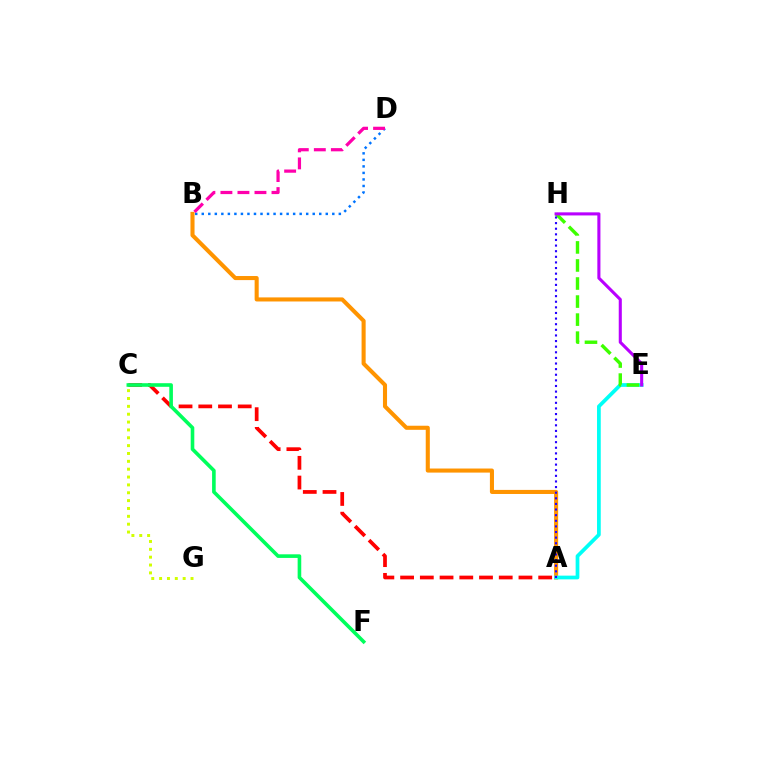{('A', 'C'): [{'color': '#ff0000', 'line_style': 'dashed', 'thickness': 2.68}], ('B', 'D'): [{'color': '#0074ff', 'line_style': 'dotted', 'thickness': 1.77}, {'color': '#ff00ac', 'line_style': 'dashed', 'thickness': 2.31}], ('A', 'B'): [{'color': '#ff9400', 'line_style': 'solid', 'thickness': 2.93}], ('A', 'E'): [{'color': '#00fff6', 'line_style': 'solid', 'thickness': 2.69}], ('C', 'G'): [{'color': '#d1ff00', 'line_style': 'dotted', 'thickness': 2.13}], ('E', 'H'): [{'color': '#3dff00', 'line_style': 'dashed', 'thickness': 2.45}, {'color': '#b900ff', 'line_style': 'solid', 'thickness': 2.22}], ('A', 'H'): [{'color': '#2500ff', 'line_style': 'dotted', 'thickness': 1.53}], ('C', 'F'): [{'color': '#00ff5c', 'line_style': 'solid', 'thickness': 2.6}]}